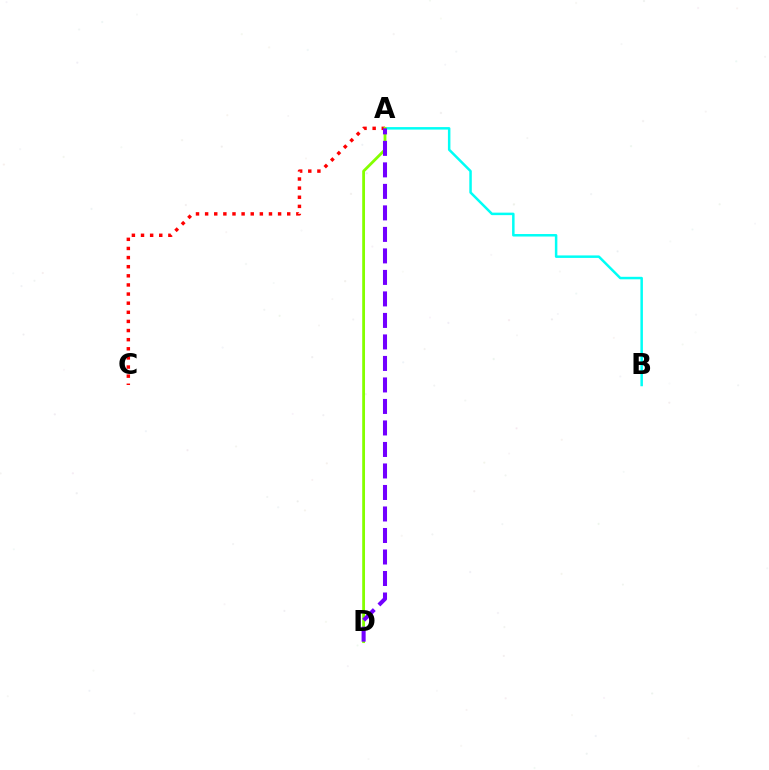{('A', 'B'): [{'color': '#00fff6', 'line_style': 'solid', 'thickness': 1.8}], ('A', 'C'): [{'color': '#ff0000', 'line_style': 'dotted', 'thickness': 2.48}], ('A', 'D'): [{'color': '#84ff00', 'line_style': 'solid', 'thickness': 2.02}, {'color': '#7200ff', 'line_style': 'dashed', 'thickness': 2.92}]}